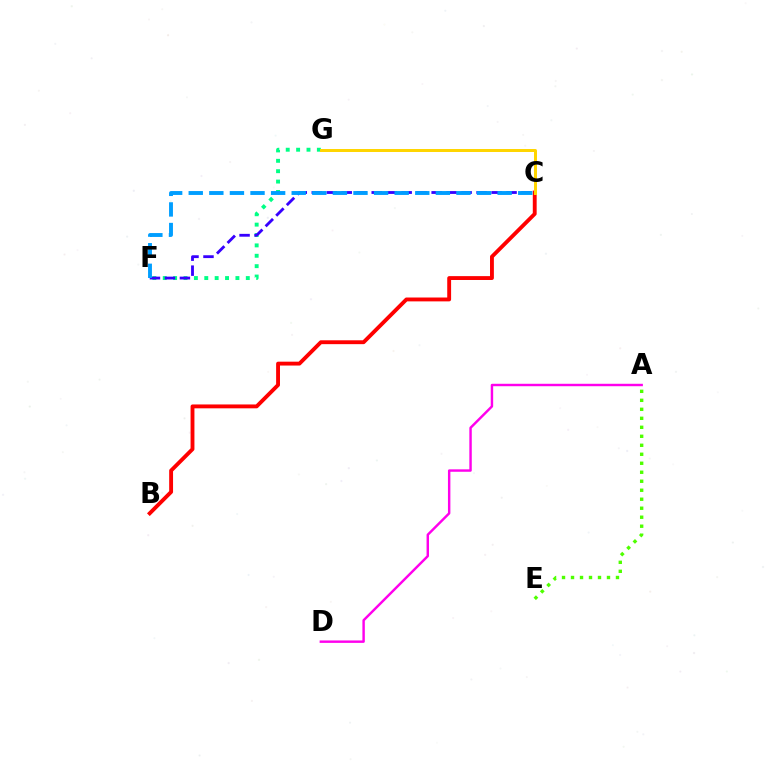{('A', 'E'): [{'color': '#4fff00', 'line_style': 'dotted', 'thickness': 2.44}], ('B', 'C'): [{'color': '#ff0000', 'line_style': 'solid', 'thickness': 2.79}], ('F', 'G'): [{'color': '#00ff86', 'line_style': 'dotted', 'thickness': 2.82}], ('C', 'F'): [{'color': '#3700ff', 'line_style': 'dashed', 'thickness': 2.04}, {'color': '#009eff', 'line_style': 'dashed', 'thickness': 2.8}], ('A', 'D'): [{'color': '#ff00ed', 'line_style': 'solid', 'thickness': 1.75}], ('C', 'G'): [{'color': '#ffd500', 'line_style': 'solid', 'thickness': 2.15}]}